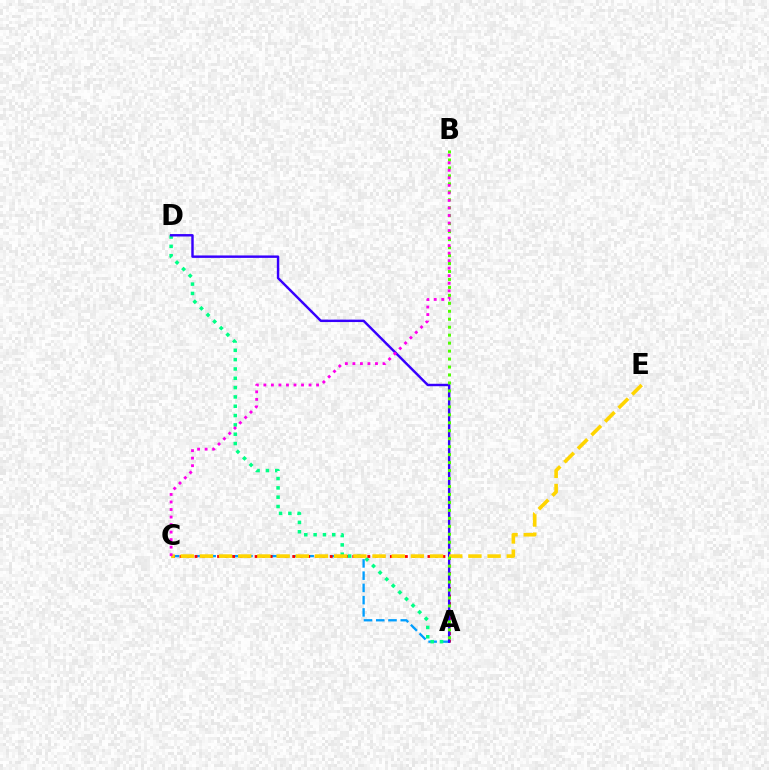{('A', 'C'): [{'color': '#009eff', 'line_style': 'dashed', 'thickness': 1.66}, {'color': '#ff0000', 'line_style': 'dotted', 'thickness': 2.04}], ('A', 'D'): [{'color': '#00ff86', 'line_style': 'dotted', 'thickness': 2.53}, {'color': '#3700ff', 'line_style': 'solid', 'thickness': 1.75}], ('C', 'E'): [{'color': '#ffd500', 'line_style': 'dashed', 'thickness': 2.61}], ('A', 'B'): [{'color': '#4fff00', 'line_style': 'dotted', 'thickness': 2.16}], ('B', 'C'): [{'color': '#ff00ed', 'line_style': 'dotted', 'thickness': 2.05}]}